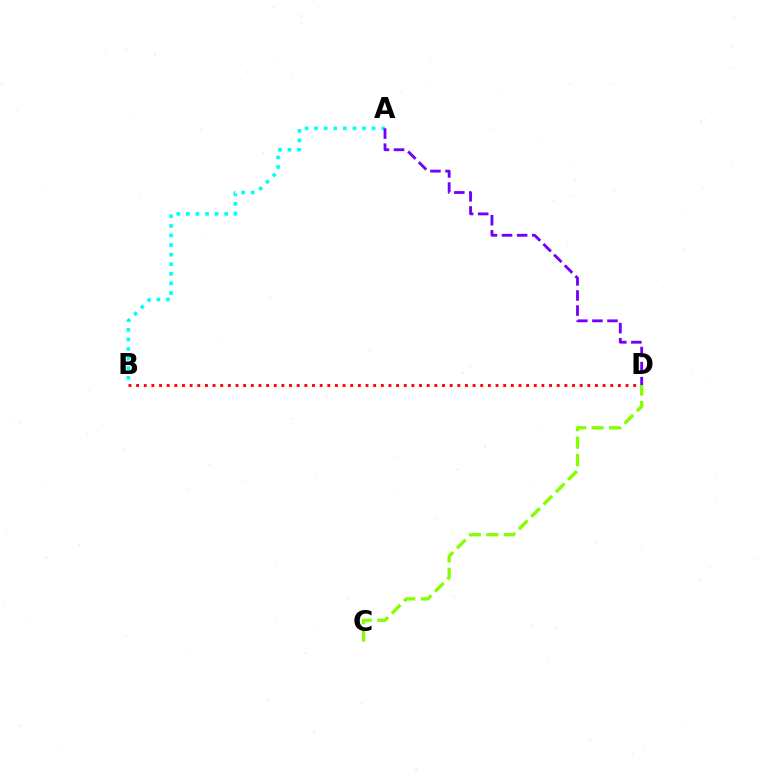{('A', 'B'): [{'color': '#00fff6', 'line_style': 'dotted', 'thickness': 2.6}], ('B', 'D'): [{'color': '#ff0000', 'line_style': 'dotted', 'thickness': 2.08}], ('A', 'D'): [{'color': '#7200ff', 'line_style': 'dashed', 'thickness': 2.05}], ('C', 'D'): [{'color': '#84ff00', 'line_style': 'dashed', 'thickness': 2.37}]}